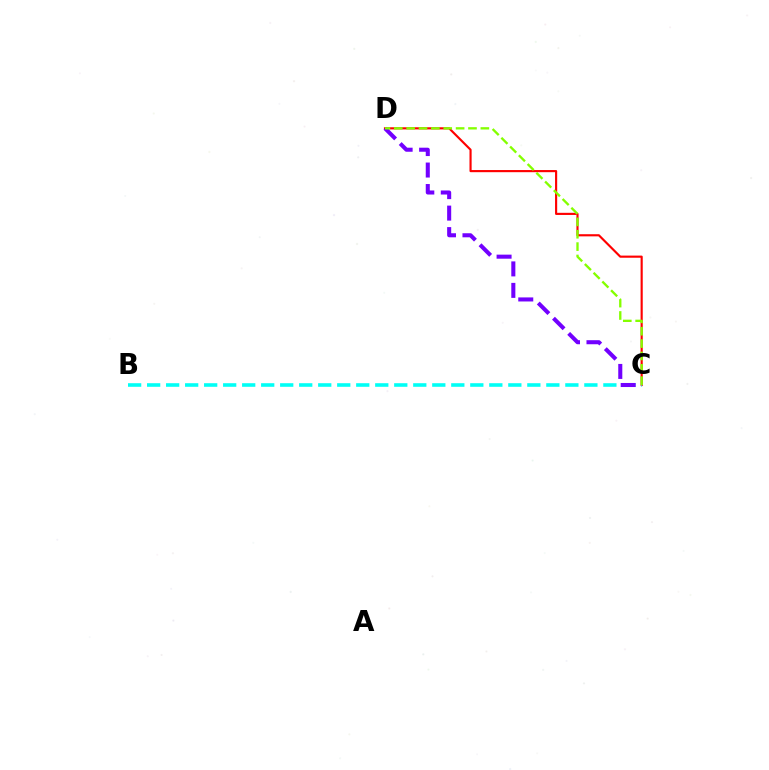{('C', 'D'): [{'color': '#ff0000', 'line_style': 'solid', 'thickness': 1.54}, {'color': '#7200ff', 'line_style': 'dashed', 'thickness': 2.92}, {'color': '#84ff00', 'line_style': 'dashed', 'thickness': 1.68}], ('B', 'C'): [{'color': '#00fff6', 'line_style': 'dashed', 'thickness': 2.58}]}